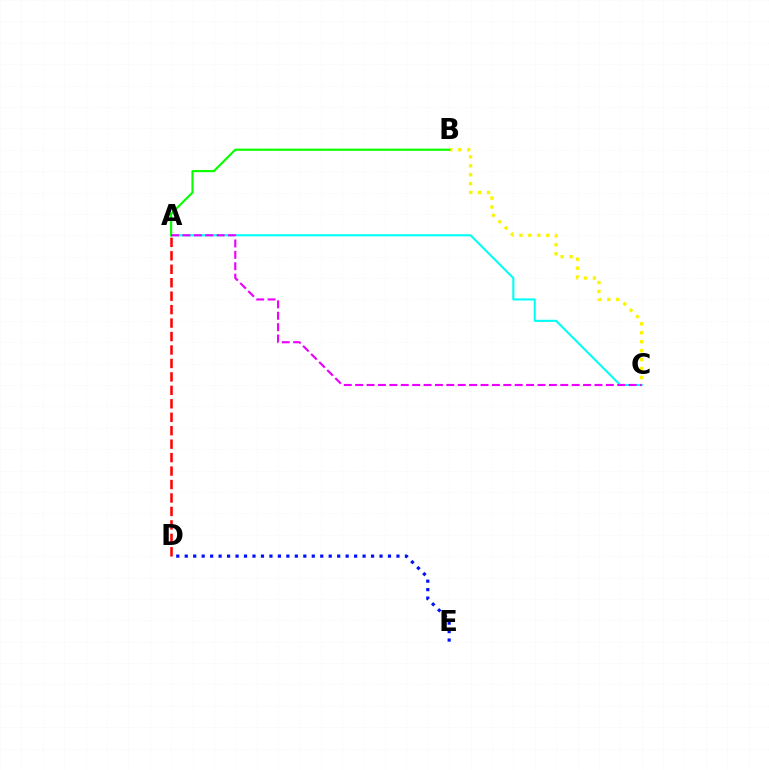{('D', 'E'): [{'color': '#0010ff', 'line_style': 'dotted', 'thickness': 2.3}], ('B', 'C'): [{'color': '#fcf500', 'line_style': 'dotted', 'thickness': 2.43}], ('A', 'C'): [{'color': '#00fff6', 'line_style': 'solid', 'thickness': 1.51}, {'color': '#ee00ff', 'line_style': 'dashed', 'thickness': 1.55}], ('A', 'B'): [{'color': '#08ff00', 'line_style': 'solid', 'thickness': 1.55}], ('A', 'D'): [{'color': '#ff0000', 'line_style': 'dashed', 'thickness': 1.83}]}